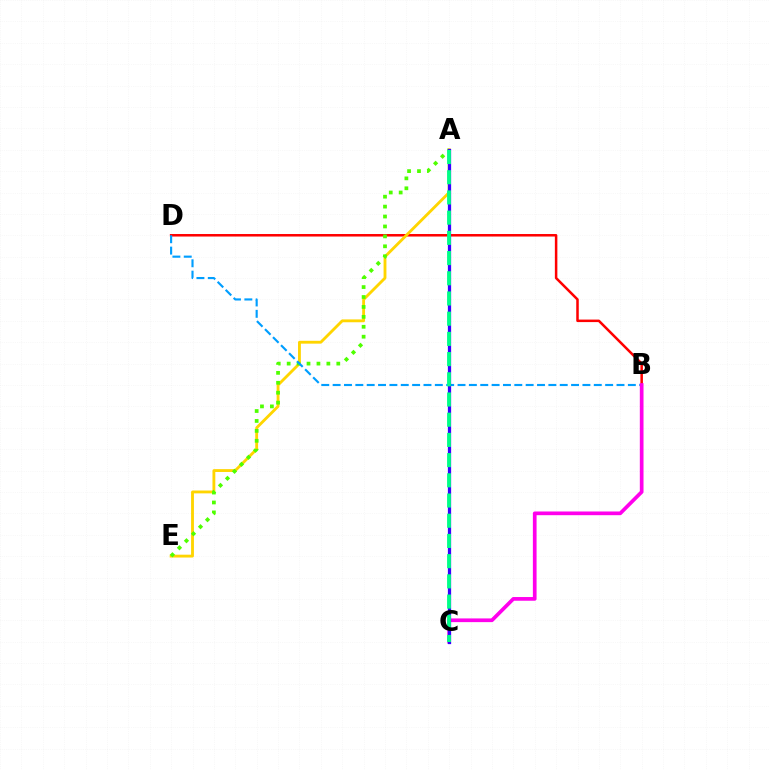{('B', 'D'): [{'color': '#ff0000', 'line_style': 'solid', 'thickness': 1.81}, {'color': '#009eff', 'line_style': 'dashed', 'thickness': 1.54}], ('A', 'E'): [{'color': '#ffd500', 'line_style': 'solid', 'thickness': 2.05}, {'color': '#4fff00', 'line_style': 'dotted', 'thickness': 2.7}], ('B', 'C'): [{'color': '#ff00ed', 'line_style': 'solid', 'thickness': 2.66}], ('A', 'C'): [{'color': '#3700ff', 'line_style': 'solid', 'thickness': 2.34}, {'color': '#00ff86', 'line_style': 'dashed', 'thickness': 2.74}]}